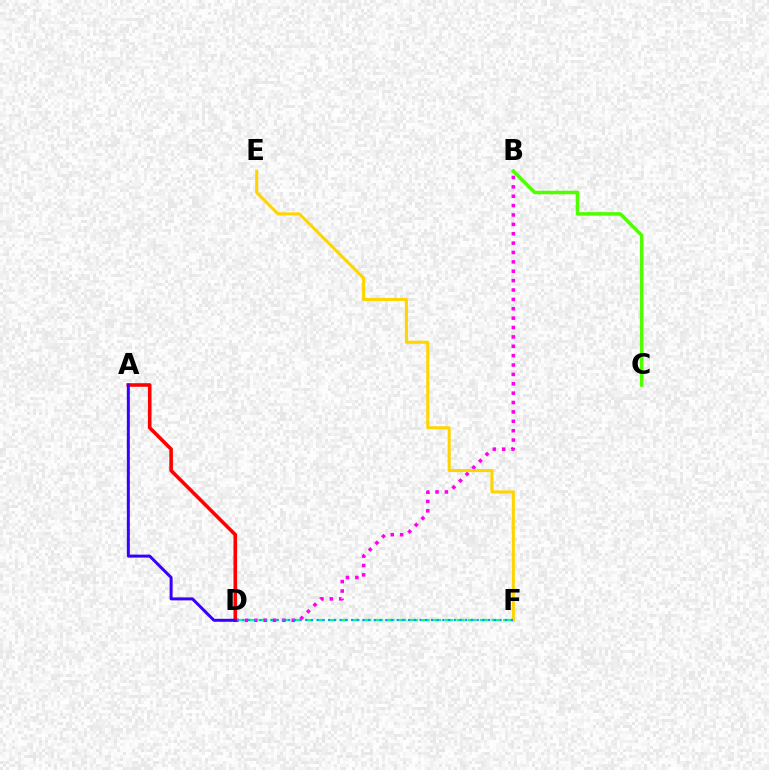{('D', 'F'): [{'color': '#00ff86', 'line_style': 'dashed', 'thickness': 1.58}, {'color': '#009eff', 'line_style': 'dotted', 'thickness': 1.55}], ('B', 'D'): [{'color': '#ff00ed', 'line_style': 'dotted', 'thickness': 2.55}], ('E', 'F'): [{'color': '#ffd500', 'line_style': 'solid', 'thickness': 2.2}], ('A', 'D'): [{'color': '#ff0000', 'line_style': 'solid', 'thickness': 2.59}, {'color': '#3700ff', 'line_style': 'solid', 'thickness': 2.15}], ('B', 'C'): [{'color': '#4fff00', 'line_style': 'solid', 'thickness': 2.54}]}